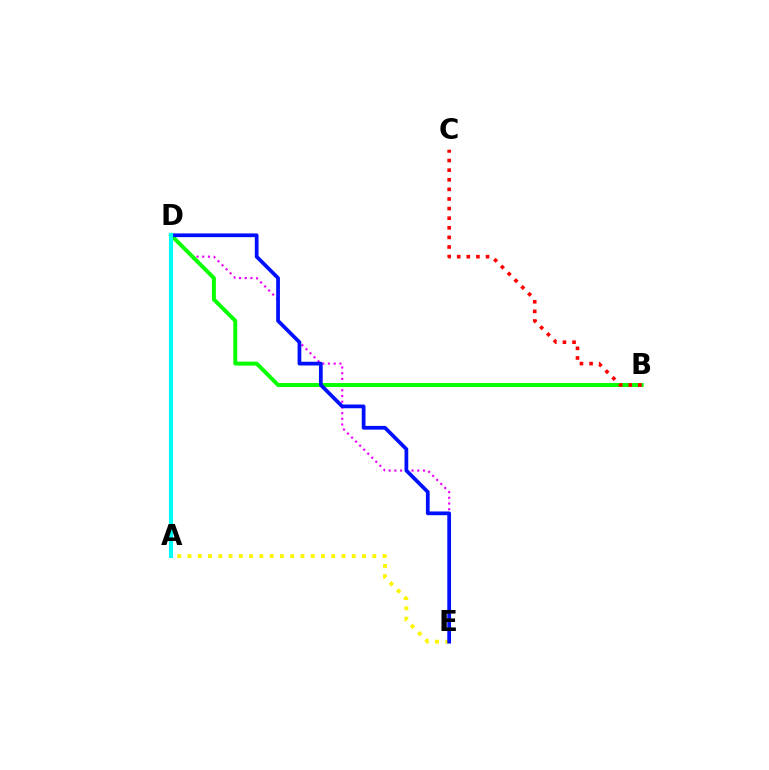{('A', 'E'): [{'color': '#fcf500', 'line_style': 'dotted', 'thickness': 2.79}], ('D', 'E'): [{'color': '#ee00ff', 'line_style': 'dotted', 'thickness': 1.55}, {'color': '#0010ff', 'line_style': 'solid', 'thickness': 2.69}], ('B', 'D'): [{'color': '#08ff00', 'line_style': 'solid', 'thickness': 2.84}], ('B', 'C'): [{'color': '#ff0000', 'line_style': 'dotted', 'thickness': 2.61}], ('A', 'D'): [{'color': '#00fff6', 'line_style': 'solid', 'thickness': 2.94}]}